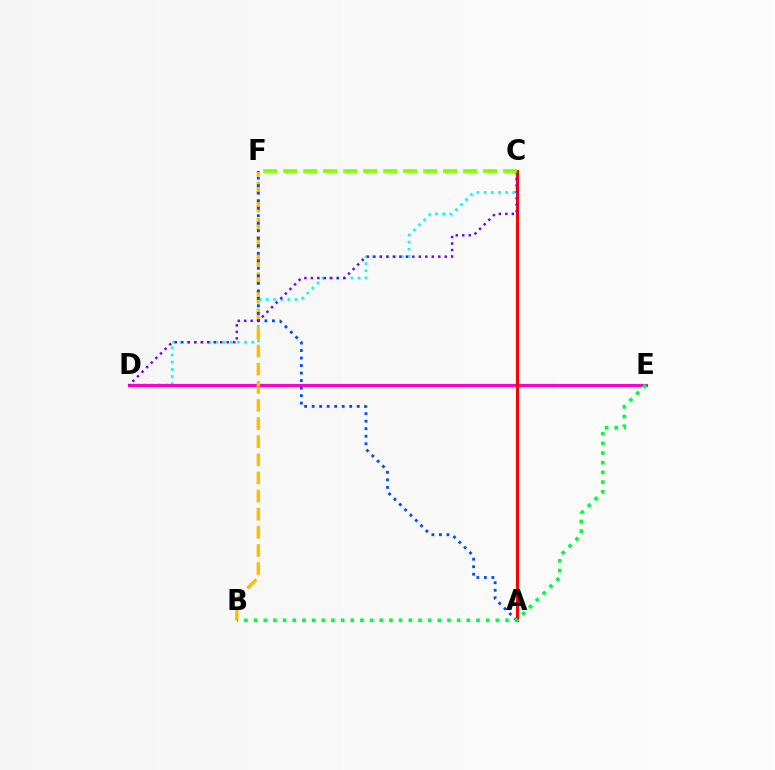{('C', 'D'): [{'color': '#00fff6', 'line_style': 'dotted', 'thickness': 1.95}, {'color': '#7200ff', 'line_style': 'dotted', 'thickness': 1.76}], ('D', 'E'): [{'color': '#ff00cf', 'line_style': 'solid', 'thickness': 2.23}], ('B', 'F'): [{'color': '#ffbd00', 'line_style': 'dashed', 'thickness': 2.46}], ('A', 'C'): [{'color': '#ff0000', 'line_style': 'solid', 'thickness': 2.19}], ('A', 'F'): [{'color': '#004bff', 'line_style': 'dotted', 'thickness': 2.04}], ('C', 'F'): [{'color': '#84ff00', 'line_style': 'dashed', 'thickness': 2.71}], ('B', 'E'): [{'color': '#00ff39', 'line_style': 'dotted', 'thickness': 2.63}]}